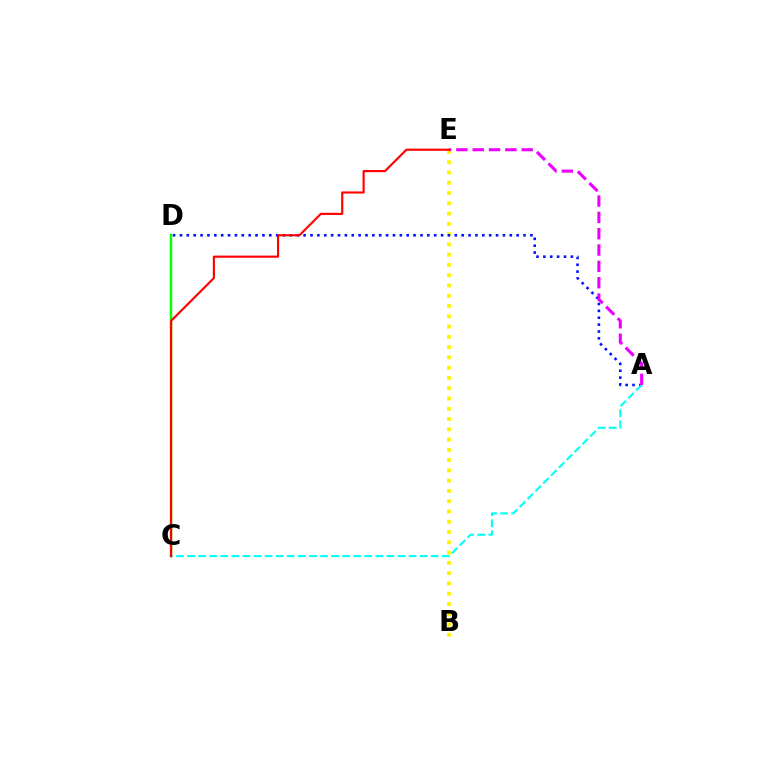{('B', 'E'): [{'color': '#fcf500', 'line_style': 'dotted', 'thickness': 2.79}], ('A', 'D'): [{'color': '#0010ff', 'line_style': 'dotted', 'thickness': 1.87}], ('A', 'C'): [{'color': '#00fff6', 'line_style': 'dashed', 'thickness': 1.5}], ('C', 'D'): [{'color': '#08ff00', 'line_style': 'solid', 'thickness': 1.79}], ('A', 'E'): [{'color': '#ee00ff', 'line_style': 'dashed', 'thickness': 2.22}], ('C', 'E'): [{'color': '#ff0000', 'line_style': 'solid', 'thickness': 1.54}]}